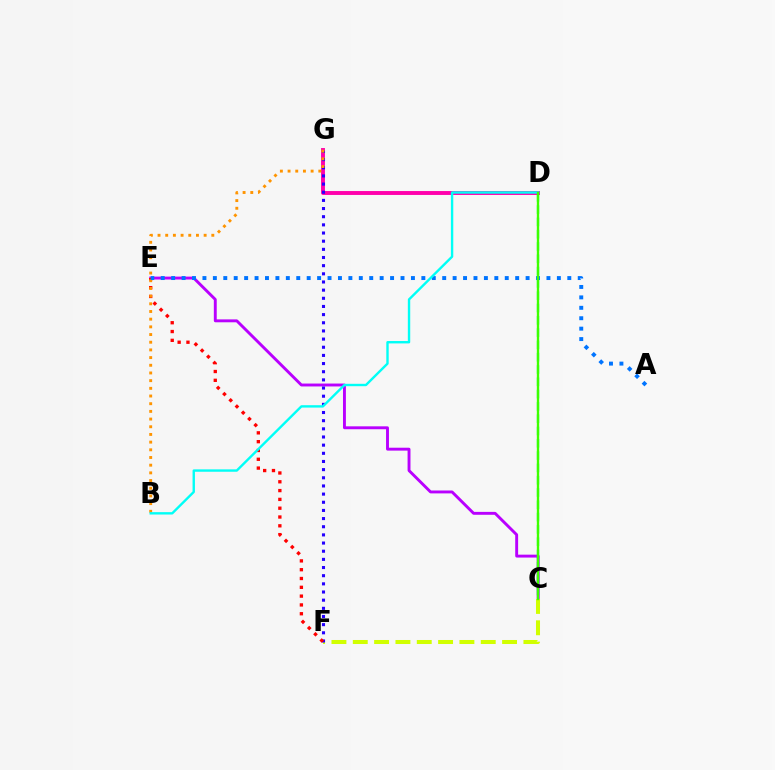{('C', 'E'): [{'color': '#b900ff', 'line_style': 'solid', 'thickness': 2.09}], ('C', 'F'): [{'color': '#d1ff00', 'line_style': 'dashed', 'thickness': 2.9}], ('C', 'D'): [{'color': '#00ff5c', 'line_style': 'dashed', 'thickness': 1.67}, {'color': '#3dff00', 'line_style': 'solid', 'thickness': 1.7}], ('D', 'G'): [{'color': '#ff00ac', 'line_style': 'solid', 'thickness': 2.81}], ('F', 'G'): [{'color': '#2500ff', 'line_style': 'dotted', 'thickness': 2.22}], ('E', 'F'): [{'color': '#ff0000', 'line_style': 'dotted', 'thickness': 2.39}], ('B', 'G'): [{'color': '#ff9400', 'line_style': 'dotted', 'thickness': 2.09}], ('A', 'E'): [{'color': '#0074ff', 'line_style': 'dotted', 'thickness': 2.83}], ('B', 'D'): [{'color': '#00fff6', 'line_style': 'solid', 'thickness': 1.72}]}